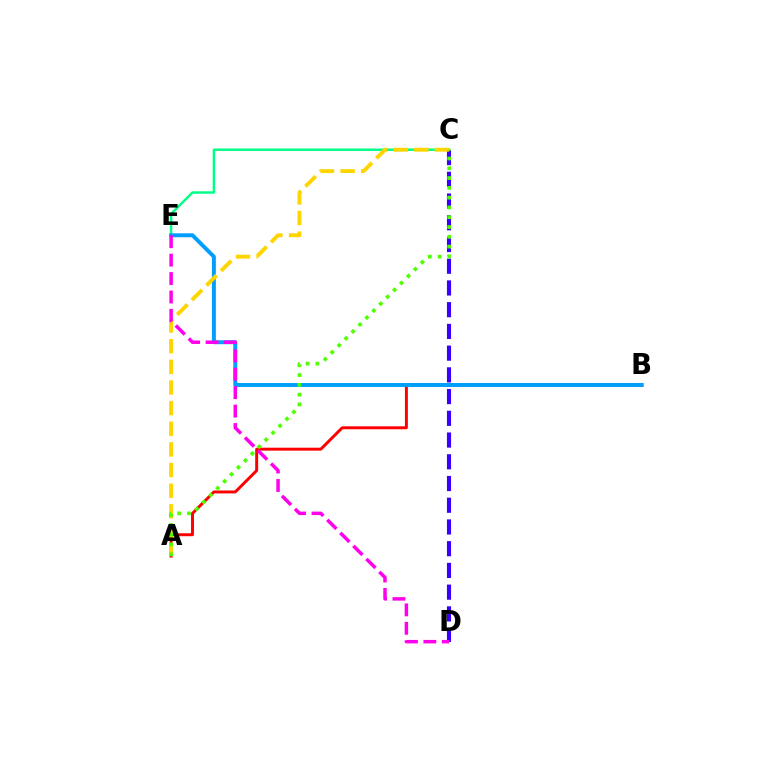{('A', 'B'): [{'color': '#ff0000', 'line_style': 'solid', 'thickness': 2.13}], ('C', 'D'): [{'color': '#3700ff', 'line_style': 'dashed', 'thickness': 2.95}], ('C', 'E'): [{'color': '#00ff86', 'line_style': 'solid', 'thickness': 1.76}], ('B', 'E'): [{'color': '#009eff', 'line_style': 'solid', 'thickness': 2.83}], ('A', 'C'): [{'color': '#ffd500', 'line_style': 'dashed', 'thickness': 2.8}, {'color': '#4fff00', 'line_style': 'dotted', 'thickness': 2.66}], ('D', 'E'): [{'color': '#ff00ed', 'line_style': 'dashed', 'thickness': 2.5}]}